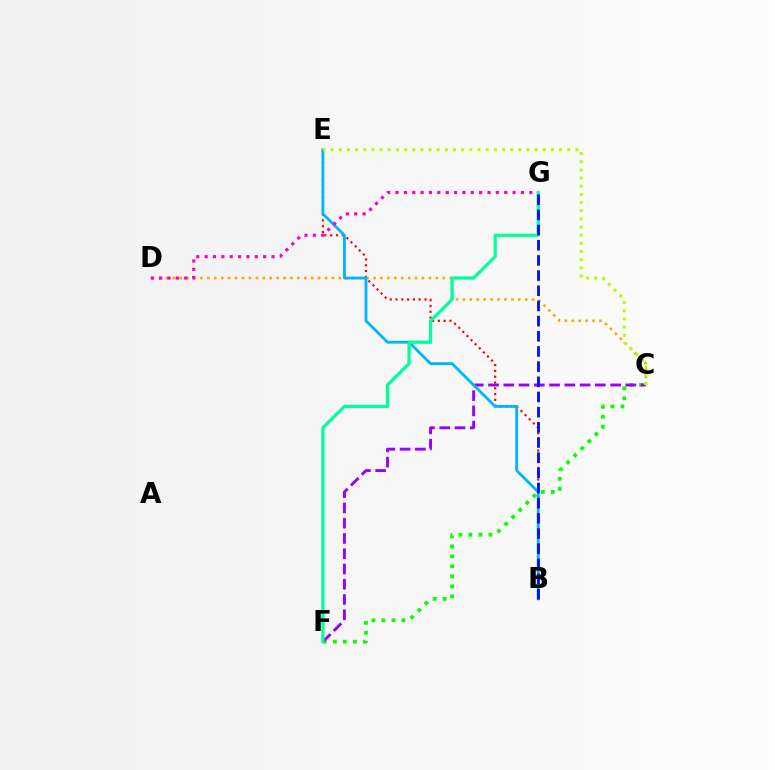{('C', 'F'): [{'color': '#08ff00', 'line_style': 'dotted', 'thickness': 2.72}, {'color': '#9b00ff', 'line_style': 'dashed', 'thickness': 2.07}], ('B', 'E'): [{'color': '#ff0000', 'line_style': 'dotted', 'thickness': 1.57}, {'color': '#00b5ff', 'line_style': 'solid', 'thickness': 2.02}], ('C', 'D'): [{'color': '#ffa500', 'line_style': 'dotted', 'thickness': 1.88}], ('C', 'E'): [{'color': '#b3ff00', 'line_style': 'dotted', 'thickness': 2.22}], ('D', 'G'): [{'color': '#ff00bd', 'line_style': 'dotted', 'thickness': 2.27}], ('F', 'G'): [{'color': '#00ff9d', 'line_style': 'solid', 'thickness': 2.33}], ('B', 'G'): [{'color': '#0010ff', 'line_style': 'dashed', 'thickness': 2.06}]}